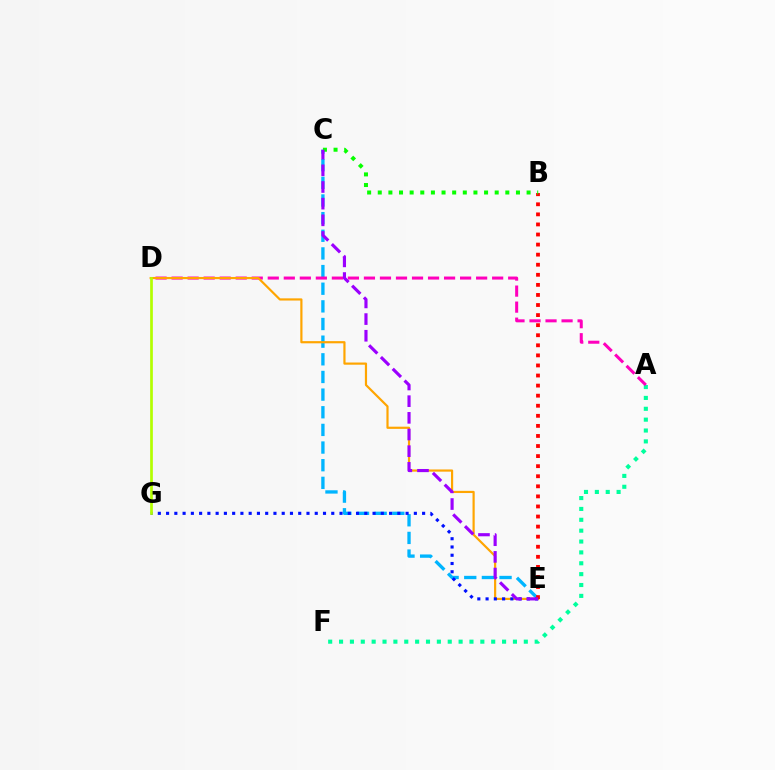{('C', 'E'): [{'color': '#00b5ff', 'line_style': 'dashed', 'thickness': 2.4}, {'color': '#9b00ff', 'line_style': 'dashed', 'thickness': 2.26}], ('A', 'F'): [{'color': '#00ff9d', 'line_style': 'dotted', 'thickness': 2.95}], ('A', 'D'): [{'color': '#ff00bd', 'line_style': 'dashed', 'thickness': 2.18}], ('D', 'E'): [{'color': '#ffa500', 'line_style': 'solid', 'thickness': 1.57}], ('E', 'G'): [{'color': '#0010ff', 'line_style': 'dotted', 'thickness': 2.24}], ('B', 'E'): [{'color': '#ff0000', 'line_style': 'dotted', 'thickness': 2.74}], ('B', 'C'): [{'color': '#08ff00', 'line_style': 'dotted', 'thickness': 2.89}], ('D', 'G'): [{'color': '#b3ff00', 'line_style': 'solid', 'thickness': 1.95}]}